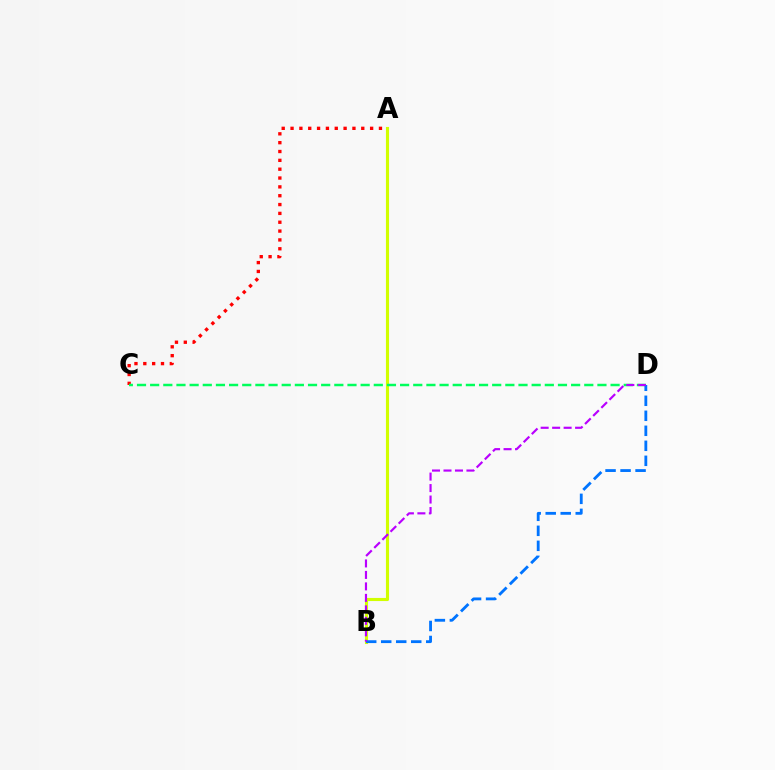{('A', 'C'): [{'color': '#ff0000', 'line_style': 'dotted', 'thickness': 2.4}], ('A', 'B'): [{'color': '#d1ff00', 'line_style': 'solid', 'thickness': 2.25}], ('C', 'D'): [{'color': '#00ff5c', 'line_style': 'dashed', 'thickness': 1.79}], ('B', 'D'): [{'color': '#0074ff', 'line_style': 'dashed', 'thickness': 2.04}, {'color': '#b900ff', 'line_style': 'dashed', 'thickness': 1.56}]}